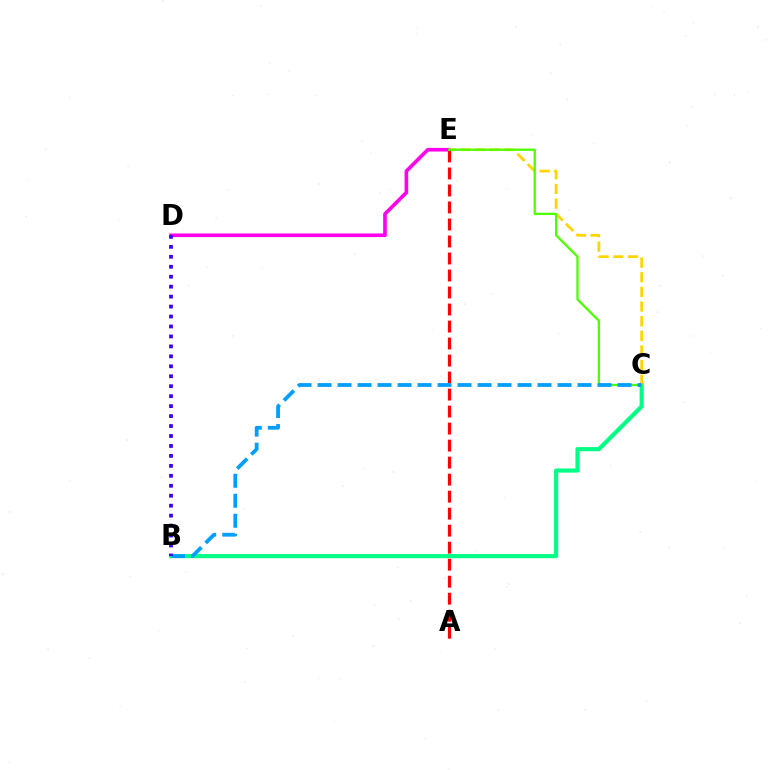{('B', 'C'): [{'color': '#00ff86', 'line_style': 'solid', 'thickness': 2.98}, {'color': '#009eff', 'line_style': 'dashed', 'thickness': 2.72}], ('D', 'E'): [{'color': '#ff00ed', 'line_style': 'solid', 'thickness': 2.62}], ('C', 'E'): [{'color': '#ffd500', 'line_style': 'dashed', 'thickness': 1.99}, {'color': '#4fff00', 'line_style': 'solid', 'thickness': 1.66}], ('A', 'E'): [{'color': '#ff0000', 'line_style': 'dashed', 'thickness': 2.31}], ('B', 'D'): [{'color': '#3700ff', 'line_style': 'dotted', 'thickness': 2.7}]}